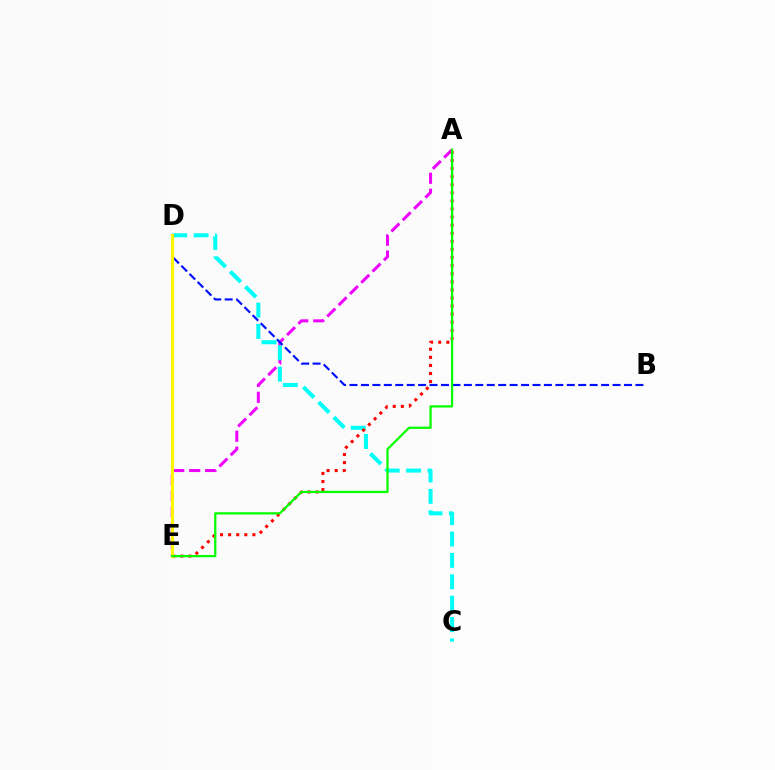{('A', 'E'): [{'color': '#ee00ff', 'line_style': 'dashed', 'thickness': 2.17}, {'color': '#ff0000', 'line_style': 'dotted', 'thickness': 2.2}, {'color': '#08ff00', 'line_style': 'solid', 'thickness': 1.63}], ('C', 'D'): [{'color': '#00fff6', 'line_style': 'dashed', 'thickness': 2.91}], ('B', 'D'): [{'color': '#0010ff', 'line_style': 'dashed', 'thickness': 1.55}], ('D', 'E'): [{'color': '#fcf500', 'line_style': 'solid', 'thickness': 2.25}]}